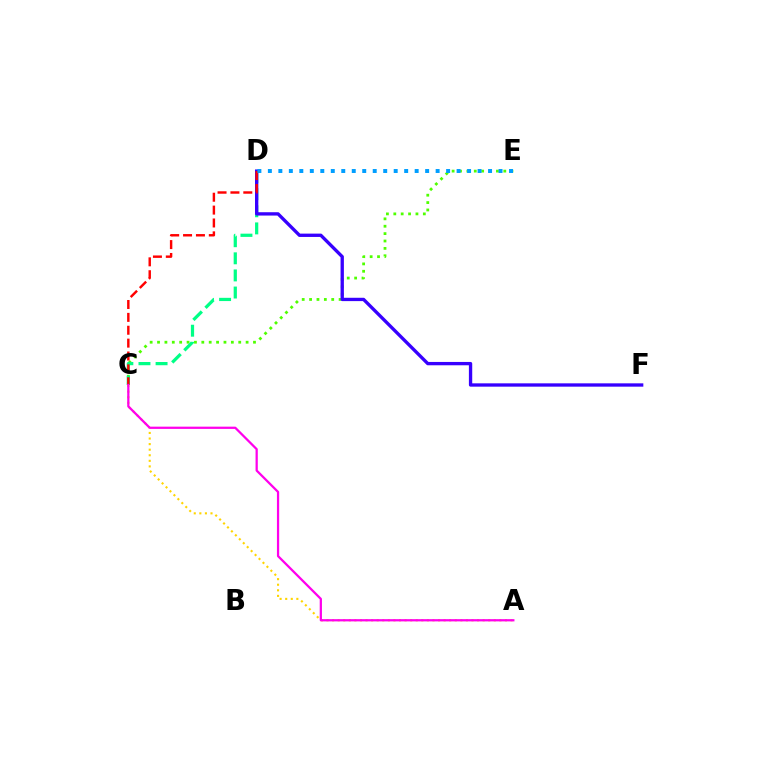{('C', 'E'): [{'color': '#4fff00', 'line_style': 'dotted', 'thickness': 2.01}], ('C', 'D'): [{'color': '#00ff86', 'line_style': 'dashed', 'thickness': 2.32}, {'color': '#ff0000', 'line_style': 'dashed', 'thickness': 1.75}], ('A', 'C'): [{'color': '#ffd500', 'line_style': 'dotted', 'thickness': 1.51}, {'color': '#ff00ed', 'line_style': 'solid', 'thickness': 1.62}], ('D', 'F'): [{'color': '#3700ff', 'line_style': 'solid', 'thickness': 2.4}], ('D', 'E'): [{'color': '#009eff', 'line_style': 'dotted', 'thickness': 2.85}]}